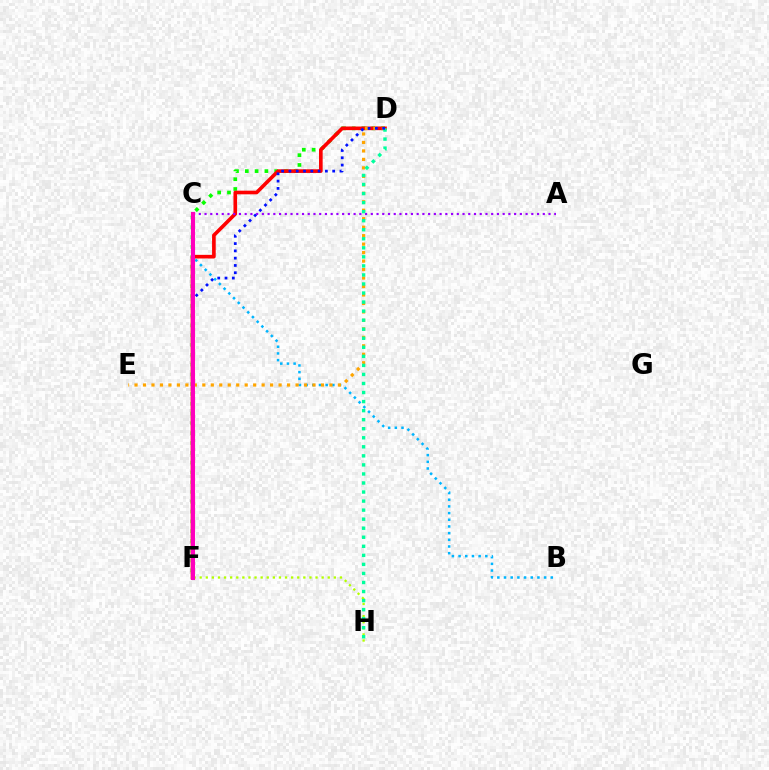{('D', 'F'): [{'color': '#08ff00', 'line_style': 'dotted', 'thickness': 2.66}, {'color': '#ff0000', 'line_style': 'solid', 'thickness': 2.62}, {'color': '#0010ff', 'line_style': 'dotted', 'thickness': 1.98}], ('B', 'C'): [{'color': '#00b5ff', 'line_style': 'dotted', 'thickness': 1.82}], ('F', 'H'): [{'color': '#b3ff00', 'line_style': 'dotted', 'thickness': 1.66}], ('D', 'E'): [{'color': '#ffa500', 'line_style': 'dotted', 'thickness': 2.3}], ('D', 'H'): [{'color': '#00ff9d', 'line_style': 'dotted', 'thickness': 2.46}], ('A', 'C'): [{'color': '#9b00ff', 'line_style': 'dotted', 'thickness': 1.56}], ('C', 'F'): [{'color': '#ff00bd', 'line_style': 'solid', 'thickness': 2.92}]}